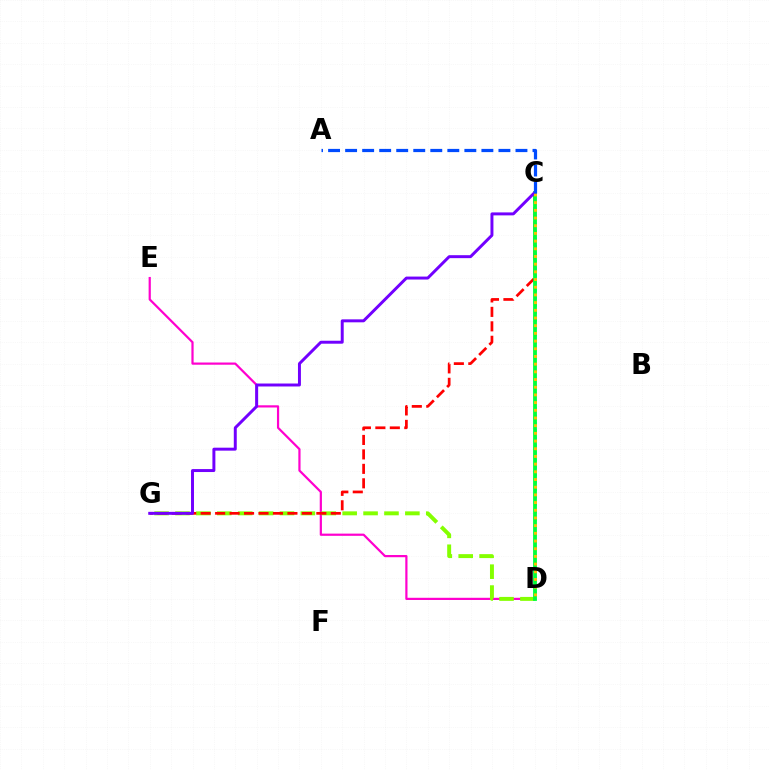{('C', 'D'): [{'color': '#00fff6', 'line_style': 'dotted', 'thickness': 2.0}, {'color': '#00ff39', 'line_style': 'solid', 'thickness': 2.75}, {'color': '#ffbd00', 'line_style': 'dotted', 'thickness': 2.09}], ('D', 'E'): [{'color': '#ff00cf', 'line_style': 'solid', 'thickness': 1.59}], ('D', 'G'): [{'color': '#84ff00', 'line_style': 'dashed', 'thickness': 2.84}], ('C', 'G'): [{'color': '#ff0000', 'line_style': 'dashed', 'thickness': 1.96}, {'color': '#7200ff', 'line_style': 'solid', 'thickness': 2.13}], ('A', 'C'): [{'color': '#004bff', 'line_style': 'dashed', 'thickness': 2.31}]}